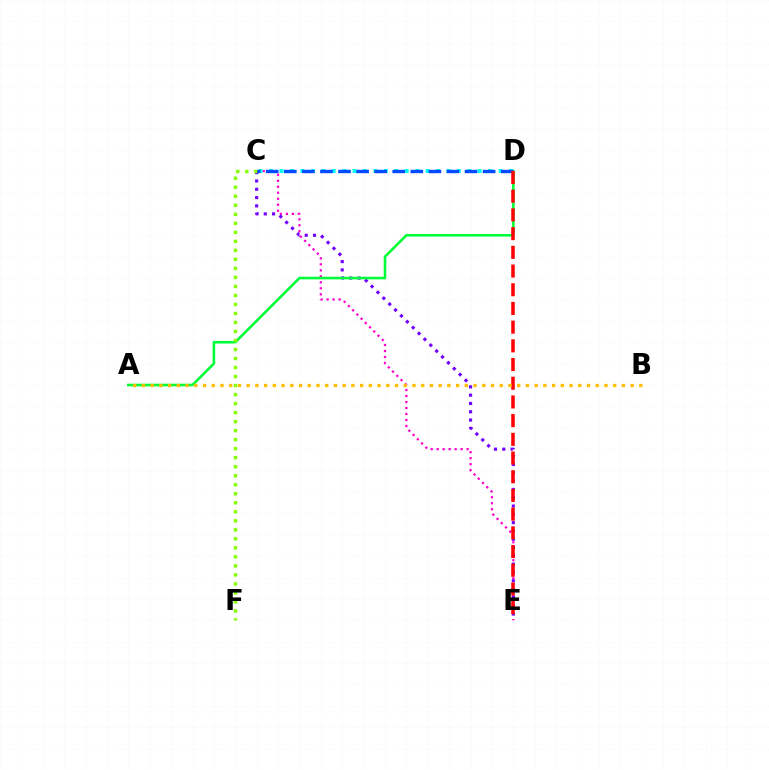{('C', 'D'): [{'color': '#00fff6', 'line_style': 'dotted', 'thickness': 2.83}, {'color': '#004bff', 'line_style': 'dashed', 'thickness': 2.46}], ('C', 'E'): [{'color': '#ff00cf', 'line_style': 'dotted', 'thickness': 1.63}, {'color': '#7200ff', 'line_style': 'dotted', 'thickness': 2.26}], ('A', 'D'): [{'color': '#00ff39', 'line_style': 'solid', 'thickness': 1.87}], ('C', 'F'): [{'color': '#84ff00', 'line_style': 'dotted', 'thickness': 2.45}], ('D', 'E'): [{'color': '#ff0000', 'line_style': 'dashed', 'thickness': 2.54}], ('A', 'B'): [{'color': '#ffbd00', 'line_style': 'dotted', 'thickness': 2.37}]}